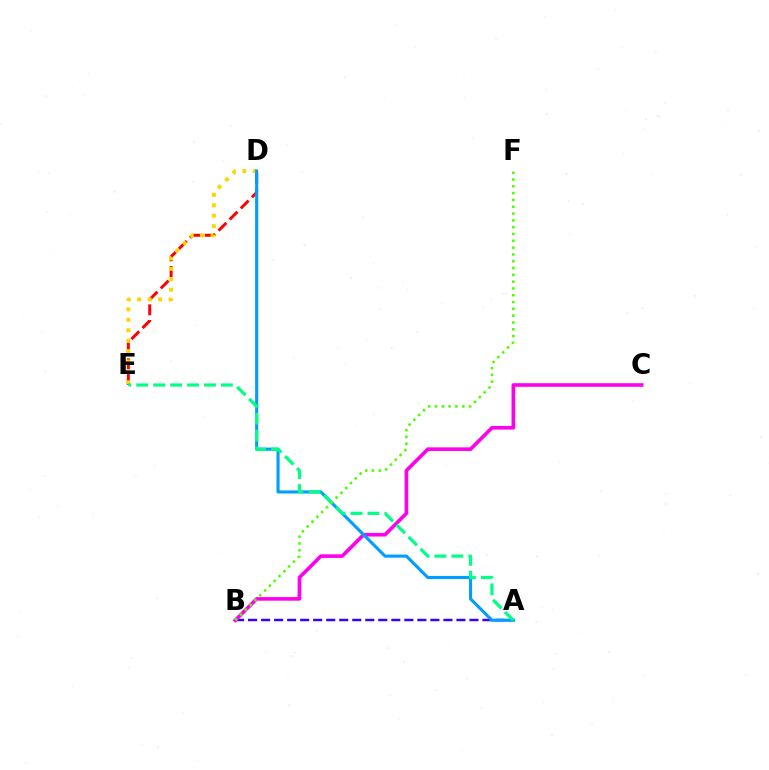{('A', 'B'): [{'color': '#3700ff', 'line_style': 'dashed', 'thickness': 1.77}], ('D', 'E'): [{'color': '#ff0000', 'line_style': 'dashed', 'thickness': 2.13}, {'color': '#ffd500', 'line_style': 'dotted', 'thickness': 2.83}], ('B', 'C'): [{'color': '#ff00ed', 'line_style': 'solid', 'thickness': 2.6}], ('A', 'D'): [{'color': '#009eff', 'line_style': 'solid', 'thickness': 2.23}], ('A', 'E'): [{'color': '#00ff86', 'line_style': 'dashed', 'thickness': 2.3}], ('B', 'F'): [{'color': '#4fff00', 'line_style': 'dotted', 'thickness': 1.85}]}